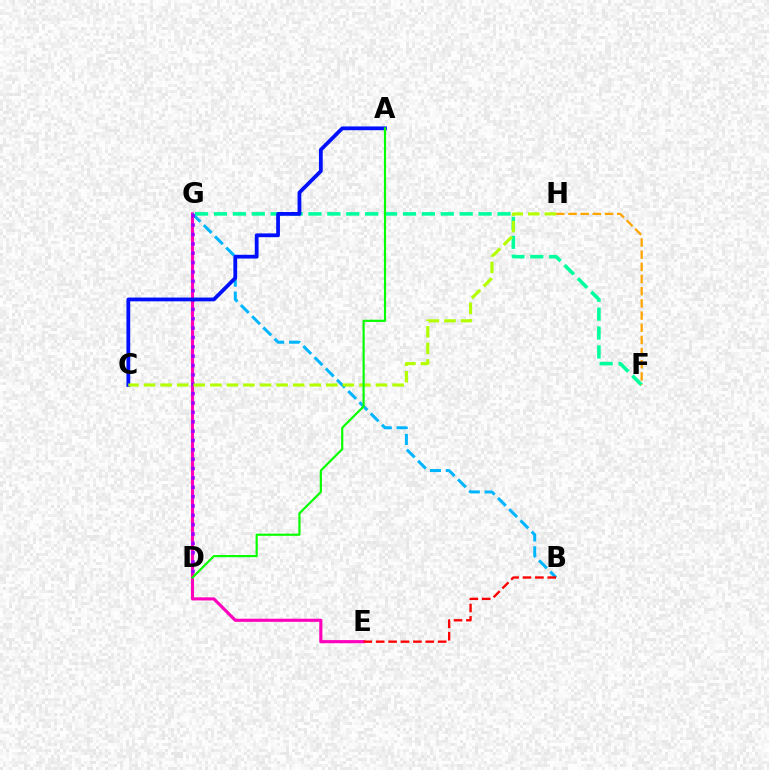{('E', 'G'): [{'color': '#ff00bd', 'line_style': 'solid', 'thickness': 2.23}], ('F', 'G'): [{'color': '#00ff9d', 'line_style': 'dashed', 'thickness': 2.57}], ('B', 'G'): [{'color': '#00b5ff', 'line_style': 'dashed', 'thickness': 2.16}], ('B', 'E'): [{'color': '#ff0000', 'line_style': 'dashed', 'thickness': 1.68}], ('D', 'G'): [{'color': '#9b00ff', 'line_style': 'dotted', 'thickness': 2.54}], ('A', 'C'): [{'color': '#0010ff', 'line_style': 'solid', 'thickness': 2.71}], ('F', 'H'): [{'color': '#ffa500', 'line_style': 'dashed', 'thickness': 1.65}], ('C', 'H'): [{'color': '#b3ff00', 'line_style': 'dashed', 'thickness': 2.25}], ('A', 'D'): [{'color': '#08ff00', 'line_style': 'solid', 'thickness': 1.57}]}